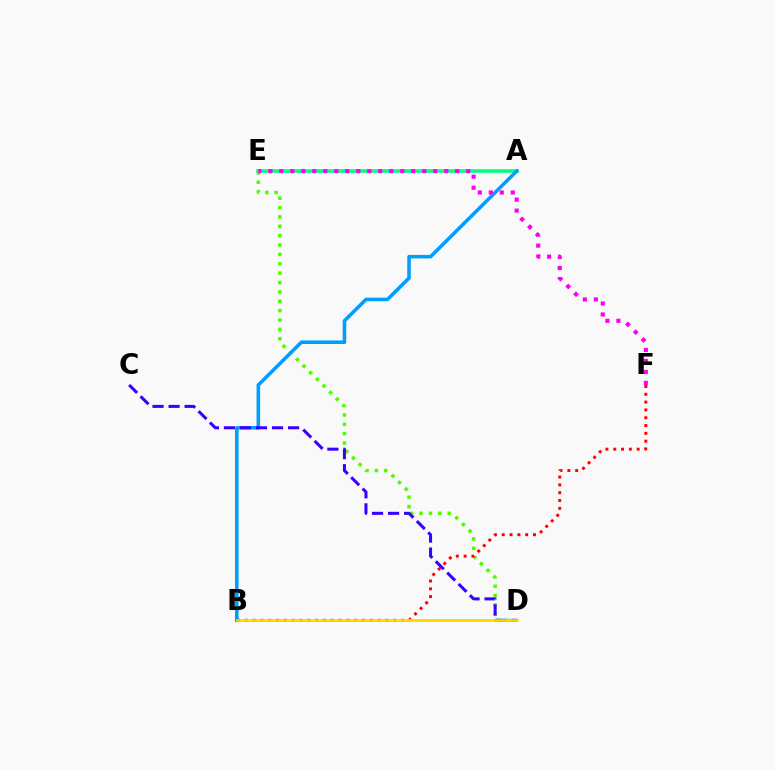{('A', 'E'): [{'color': '#00ff86', 'line_style': 'solid', 'thickness': 2.57}], ('D', 'E'): [{'color': '#4fff00', 'line_style': 'dotted', 'thickness': 2.55}], ('A', 'B'): [{'color': '#009eff', 'line_style': 'solid', 'thickness': 2.57}], ('B', 'F'): [{'color': '#ff0000', 'line_style': 'dotted', 'thickness': 2.12}], ('C', 'D'): [{'color': '#3700ff', 'line_style': 'dashed', 'thickness': 2.18}], ('B', 'D'): [{'color': '#ffd500', 'line_style': 'solid', 'thickness': 1.93}], ('E', 'F'): [{'color': '#ff00ed', 'line_style': 'dotted', 'thickness': 2.99}]}